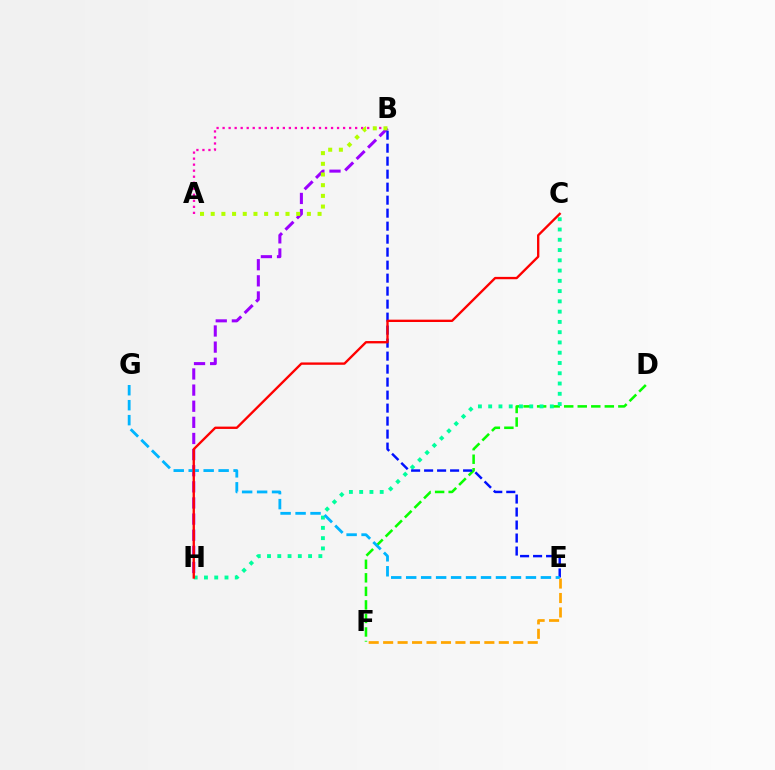{('E', 'F'): [{'color': '#ffa500', 'line_style': 'dashed', 'thickness': 1.96}], ('D', 'F'): [{'color': '#08ff00', 'line_style': 'dashed', 'thickness': 1.84}], ('B', 'H'): [{'color': '#9b00ff', 'line_style': 'dashed', 'thickness': 2.19}], ('C', 'H'): [{'color': '#00ff9d', 'line_style': 'dotted', 'thickness': 2.79}, {'color': '#ff0000', 'line_style': 'solid', 'thickness': 1.69}], ('B', 'E'): [{'color': '#0010ff', 'line_style': 'dashed', 'thickness': 1.77}], ('A', 'B'): [{'color': '#ff00bd', 'line_style': 'dotted', 'thickness': 1.64}, {'color': '#b3ff00', 'line_style': 'dotted', 'thickness': 2.9}], ('E', 'G'): [{'color': '#00b5ff', 'line_style': 'dashed', 'thickness': 2.03}]}